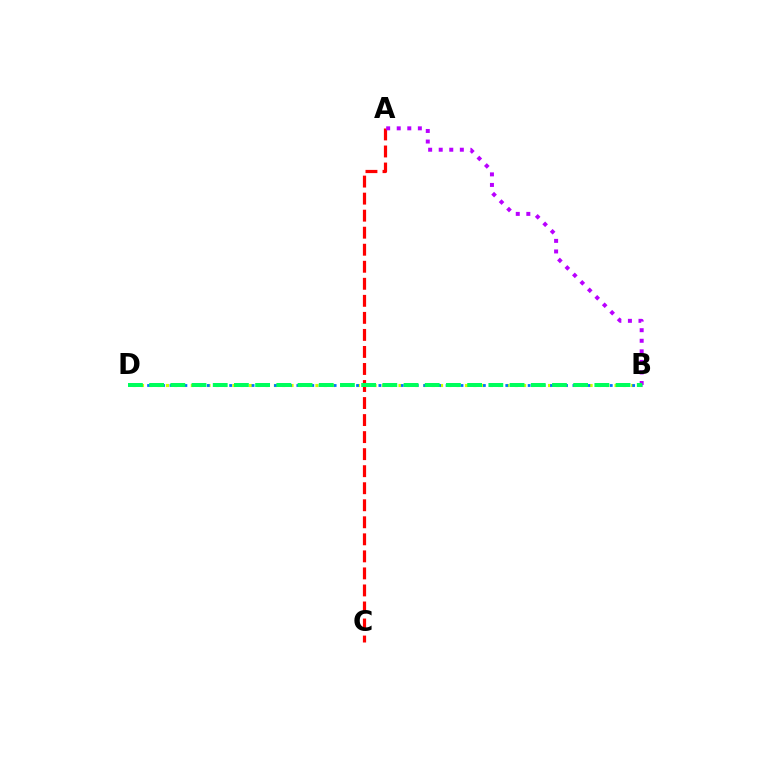{('A', 'C'): [{'color': '#ff0000', 'line_style': 'dashed', 'thickness': 2.31}], ('A', 'B'): [{'color': '#b900ff', 'line_style': 'dotted', 'thickness': 2.87}], ('B', 'D'): [{'color': '#d1ff00', 'line_style': 'dotted', 'thickness': 2.26}, {'color': '#0074ff', 'line_style': 'dotted', 'thickness': 2.03}, {'color': '#00ff5c', 'line_style': 'dashed', 'thickness': 2.88}]}